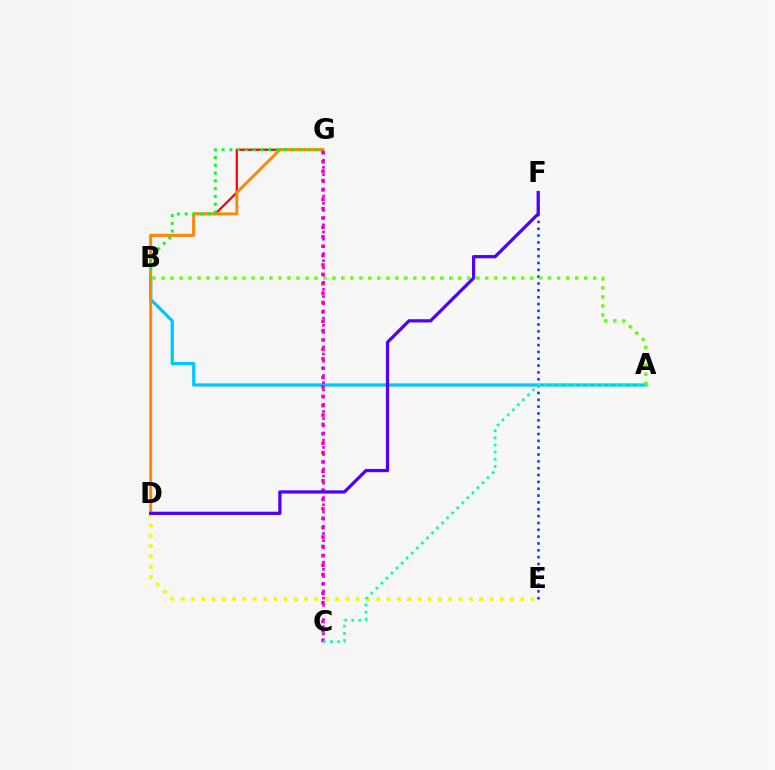{('E', 'F'): [{'color': '#003fff', 'line_style': 'dotted', 'thickness': 1.86}], ('A', 'B'): [{'color': '#00c7ff', 'line_style': 'solid', 'thickness': 2.35}, {'color': '#66ff00', 'line_style': 'dotted', 'thickness': 2.44}], ('B', 'G'): [{'color': '#ff0000', 'line_style': 'solid', 'thickness': 1.6}, {'color': '#00ff27', 'line_style': 'dotted', 'thickness': 2.11}], ('D', 'G'): [{'color': '#ff8800', 'line_style': 'solid', 'thickness': 2.08}], ('C', 'G'): [{'color': '#ff00a0', 'line_style': 'dotted', 'thickness': 2.55}, {'color': '#d600ff', 'line_style': 'dotted', 'thickness': 1.95}], ('D', 'E'): [{'color': '#eeff00', 'line_style': 'dotted', 'thickness': 2.8}], ('D', 'F'): [{'color': '#4f00ff', 'line_style': 'solid', 'thickness': 2.33}], ('A', 'C'): [{'color': '#00ffaf', 'line_style': 'dotted', 'thickness': 1.94}]}